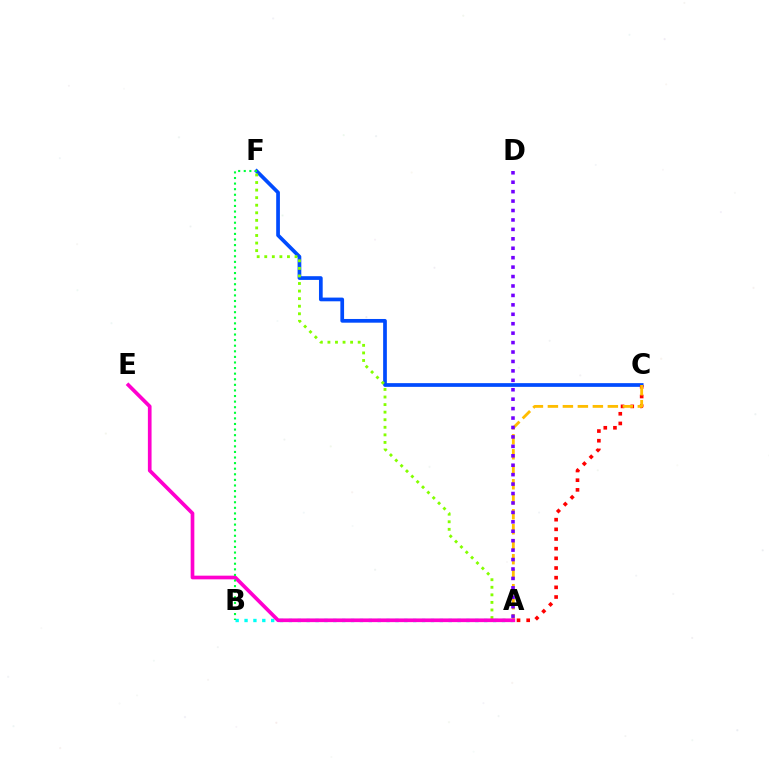{('C', 'F'): [{'color': '#004bff', 'line_style': 'solid', 'thickness': 2.67}], ('A', 'B'): [{'color': '#00fff6', 'line_style': 'dotted', 'thickness': 2.41}], ('A', 'C'): [{'color': '#ff0000', 'line_style': 'dotted', 'thickness': 2.63}, {'color': '#ffbd00', 'line_style': 'dashed', 'thickness': 2.04}], ('A', 'D'): [{'color': '#7200ff', 'line_style': 'dotted', 'thickness': 2.56}], ('A', 'F'): [{'color': '#84ff00', 'line_style': 'dotted', 'thickness': 2.06}], ('A', 'E'): [{'color': '#ff00cf', 'line_style': 'solid', 'thickness': 2.65}], ('B', 'F'): [{'color': '#00ff39', 'line_style': 'dotted', 'thickness': 1.52}]}